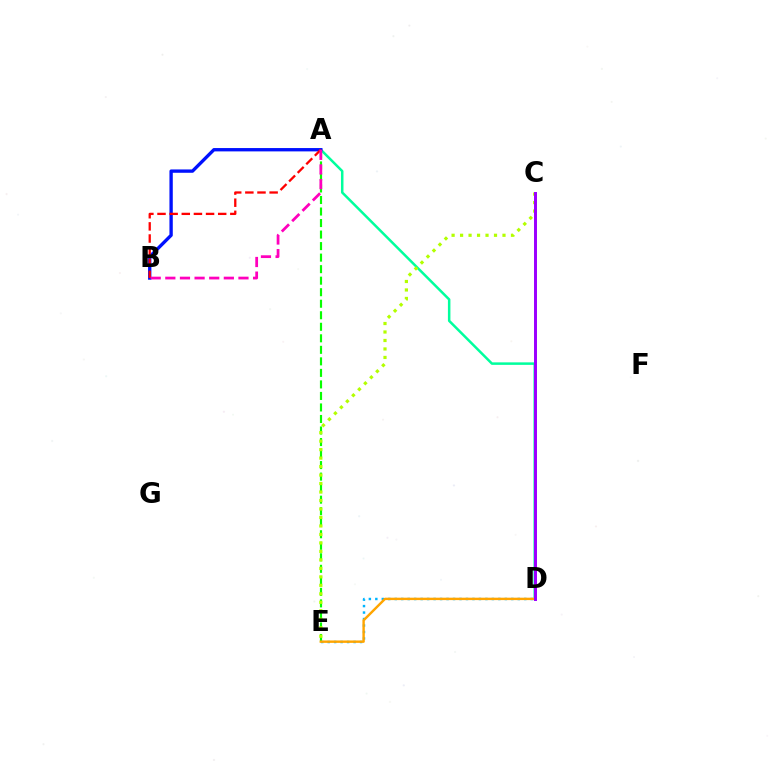{('A', 'E'): [{'color': '#08ff00', 'line_style': 'dashed', 'thickness': 1.57}], ('A', 'D'): [{'color': '#00ff9d', 'line_style': 'solid', 'thickness': 1.8}], ('D', 'E'): [{'color': '#00b5ff', 'line_style': 'dotted', 'thickness': 1.76}, {'color': '#ffa500', 'line_style': 'solid', 'thickness': 1.74}], ('A', 'B'): [{'color': '#0010ff', 'line_style': 'solid', 'thickness': 2.4}, {'color': '#ff0000', 'line_style': 'dashed', 'thickness': 1.65}, {'color': '#ff00bd', 'line_style': 'dashed', 'thickness': 1.99}], ('C', 'E'): [{'color': '#b3ff00', 'line_style': 'dotted', 'thickness': 2.3}], ('C', 'D'): [{'color': '#9b00ff', 'line_style': 'solid', 'thickness': 2.14}]}